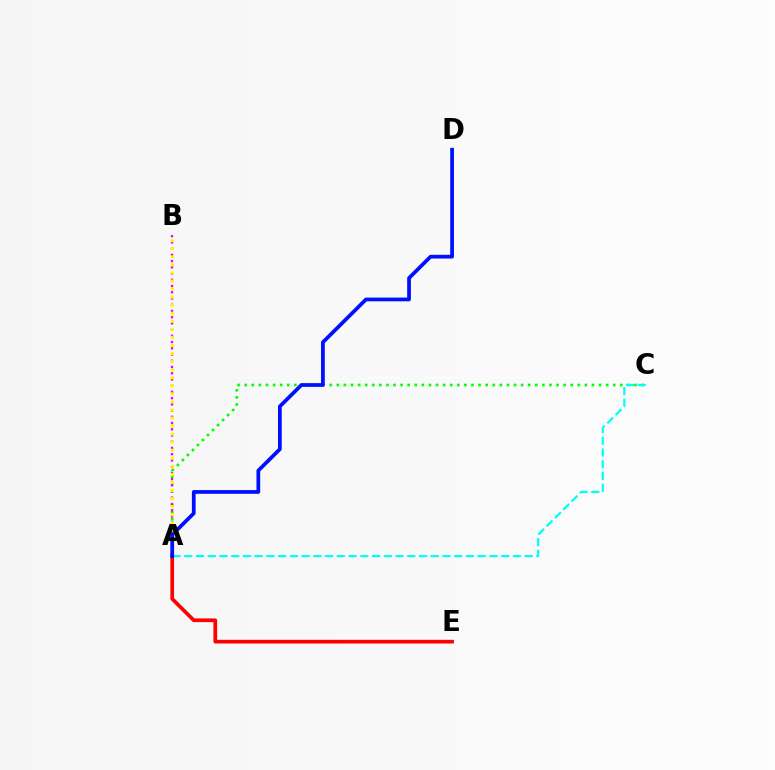{('A', 'C'): [{'color': '#08ff00', 'line_style': 'dotted', 'thickness': 1.93}, {'color': '#00fff6', 'line_style': 'dashed', 'thickness': 1.59}], ('A', 'E'): [{'color': '#ff0000', 'line_style': 'solid', 'thickness': 2.65}], ('A', 'B'): [{'color': '#ee00ff', 'line_style': 'dotted', 'thickness': 1.69}, {'color': '#fcf500', 'line_style': 'dotted', 'thickness': 2.19}], ('A', 'D'): [{'color': '#0010ff', 'line_style': 'solid', 'thickness': 2.7}]}